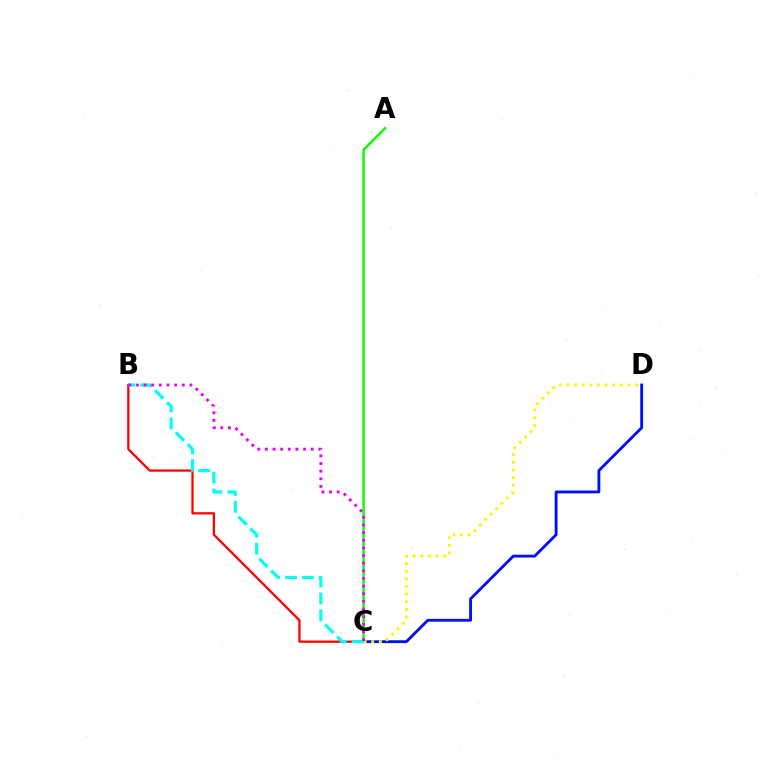{('B', 'C'): [{'color': '#ff0000', 'line_style': 'solid', 'thickness': 1.63}, {'color': '#00fff6', 'line_style': 'dashed', 'thickness': 2.3}, {'color': '#ee00ff', 'line_style': 'dotted', 'thickness': 2.08}], ('C', 'D'): [{'color': '#0010ff', 'line_style': 'solid', 'thickness': 2.05}, {'color': '#fcf500', 'line_style': 'dotted', 'thickness': 2.07}], ('A', 'C'): [{'color': '#08ff00', 'line_style': 'solid', 'thickness': 1.77}]}